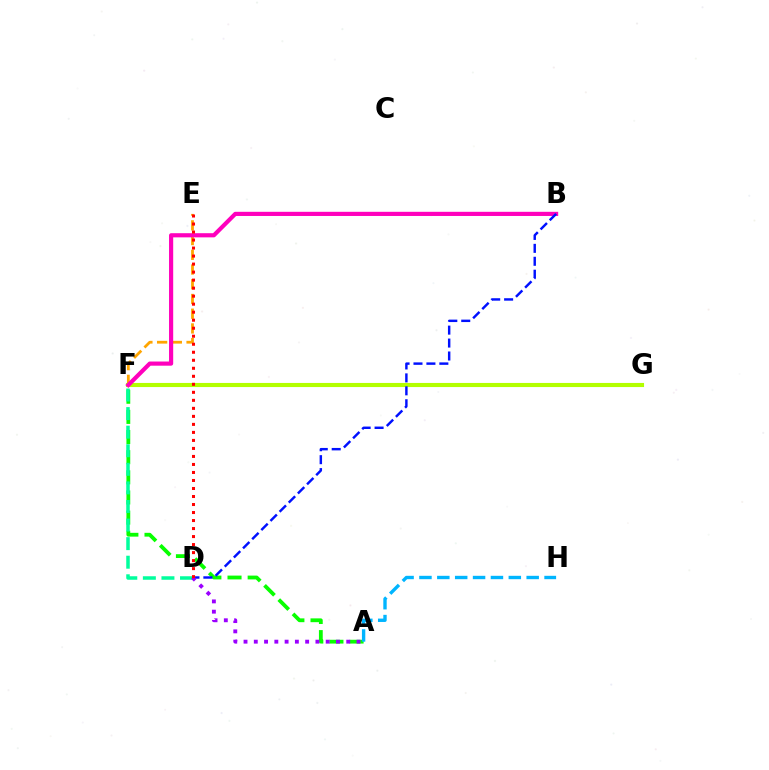{('A', 'F'): [{'color': '#08ff00', 'line_style': 'dashed', 'thickness': 2.74}], ('E', 'F'): [{'color': '#ffa500', 'line_style': 'dashed', 'thickness': 2.0}], ('F', 'G'): [{'color': '#b3ff00', 'line_style': 'solid', 'thickness': 2.96}], ('B', 'F'): [{'color': '#ff00bd', 'line_style': 'solid', 'thickness': 2.99}], ('B', 'D'): [{'color': '#0010ff', 'line_style': 'dashed', 'thickness': 1.76}], ('D', 'F'): [{'color': '#00ff9d', 'line_style': 'dashed', 'thickness': 2.52}], ('A', 'D'): [{'color': '#9b00ff', 'line_style': 'dotted', 'thickness': 2.79}], ('D', 'E'): [{'color': '#ff0000', 'line_style': 'dotted', 'thickness': 2.18}], ('A', 'H'): [{'color': '#00b5ff', 'line_style': 'dashed', 'thickness': 2.43}]}